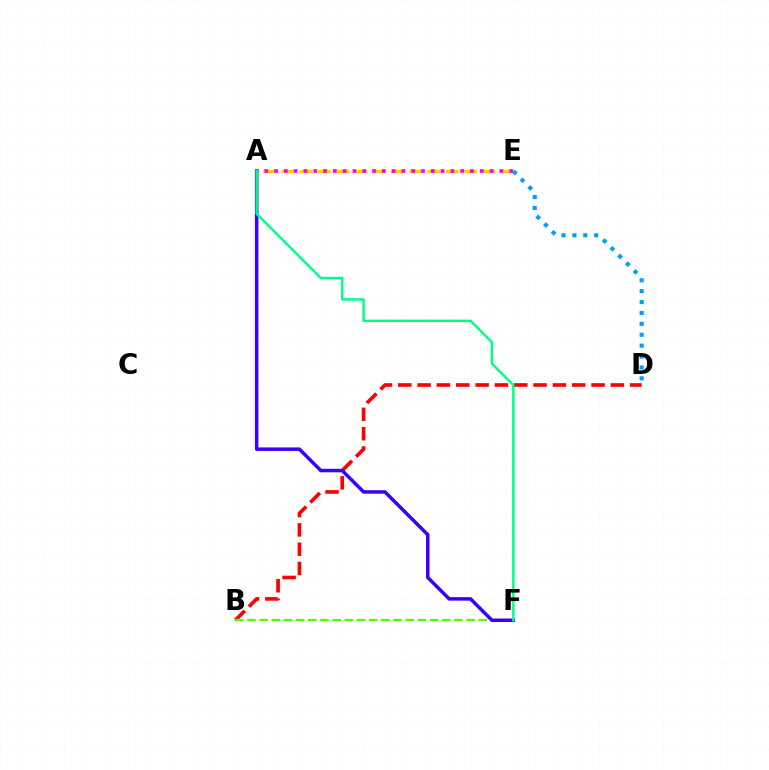{('B', 'D'): [{'color': '#ff0000', 'line_style': 'dashed', 'thickness': 2.63}], ('A', 'E'): [{'color': '#ffd500', 'line_style': 'dashed', 'thickness': 2.48}, {'color': '#ff00ed', 'line_style': 'dotted', 'thickness': 2.66}], ('B', 'F'): [{'color': '#4fff00', 'line_style': 'dashed', 'thickness': 1.65}], ('A', 'F'): [{'color': '#3700ff', 'line_style': 'solid', 'thickness': 2.52}, {'color': '#00ff86', 'line_style': 'solid', 'thickness': 1.77}], ('D', 'E'): [{'color': '#009eff', 'line_style': 'dotted', 'thickness': 2.96}]}